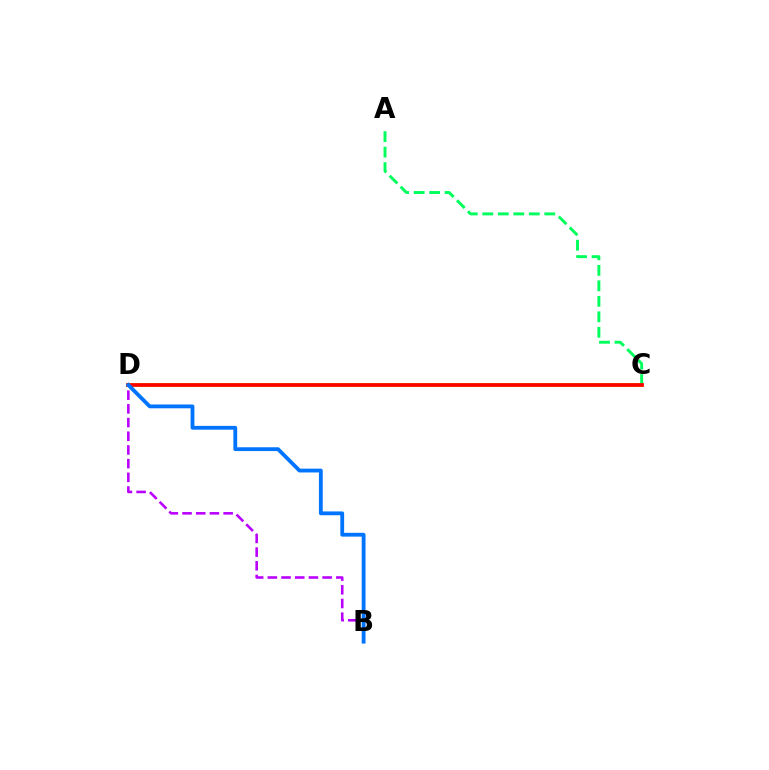{('C', 'D'): [{'color': '#d1ff00', 'line_style': 'solid', 'thickness': 2.81}, {'color': '#ff0000', 'line_style': 'solid', 'thickness': 2.67}], ('A', 'C'): [{'color': '#00ff5c', 'line_style': 'dashed', 'thickness': 2.11}], ('B', 'D'): [{'color': '#b900ff', 'line_style': 'dashed', 'thickness': 1.86}, {'color': '#0074ff', 'line_style': 'solid', 'thickness': 2.74}]}